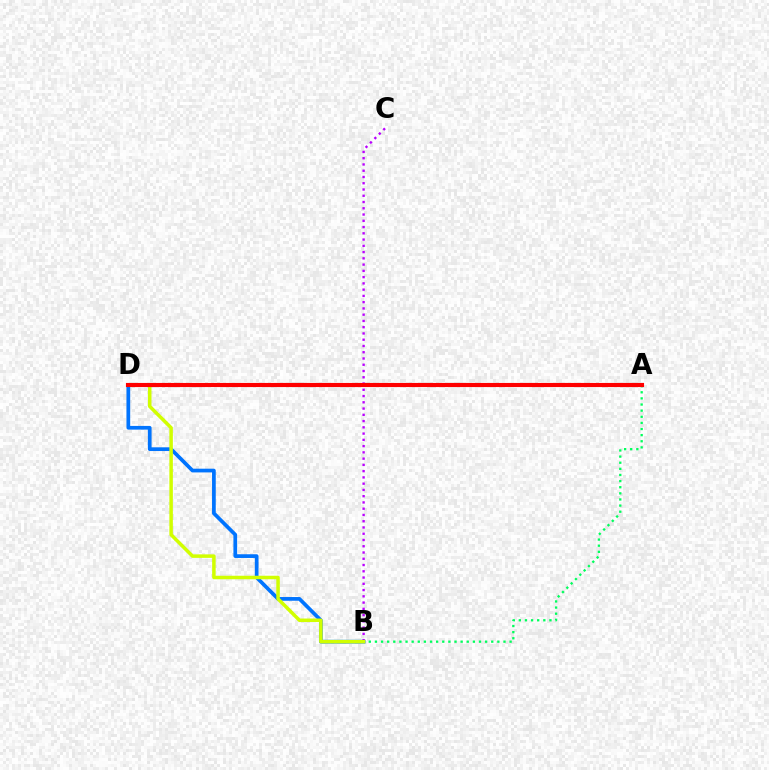{('A', 'B'): [{'color': '#00ff5c', 'line_style': 'dotted', 'thickness': 1.66}], ('B', 'D'): [{'color': '#0074ff', 'line_style': 'solid', 'thickness': 2.68}, {'color': '#d1ff00', 'line_style': 'solid', 'thickness': 2.52}], ('B', 'C'): [{'color': '#b900ff', 'line_style': 'dotted', 'thickness': 1.7}], ('A', 'D'): [{'color': '#ff0000', 'line_style': 'solid', 'thickness': 2.97}]}